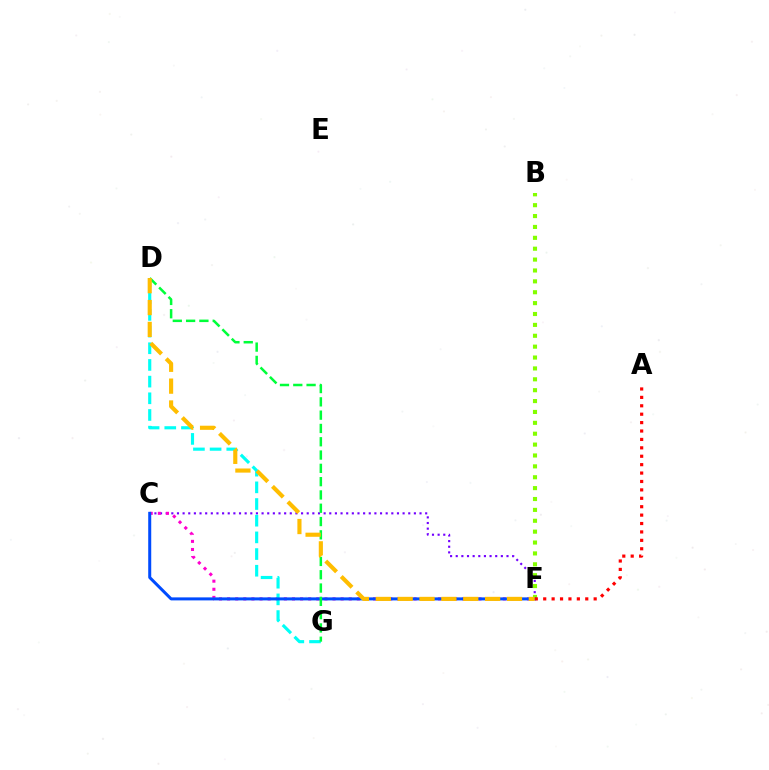{('C', 'F'): [{'color': '#7200ff', 'line_style': 'dotted', 'thickness': 1.53}, {'color': '#ff00cf', 'line_style': 'dotted', 'thickness': 2.2}, {'color': '#004bff', 'line_style': 'solid', 'thickness': 2.17}], ('B', 'F'): [{'color': '#84ff00', 'line_style': 'dotted', 'thickness': 2.96}], ('D', 'G'): [{'color': '#00fff6', 'line_style': 'dashed', 'thickness': 2.27}, {'color': '#00ff39', 'line_style': 'dashed', 'thickness': 1.81}], ('A', 'F'): [{'color': '#ff0000', 'line_style': 'dotted', 'thickness': 2.28}], ('D', 'F'): [{'color': '#ffbd00', 'line_style': 'dashed', 'thickness': 2.97}]}